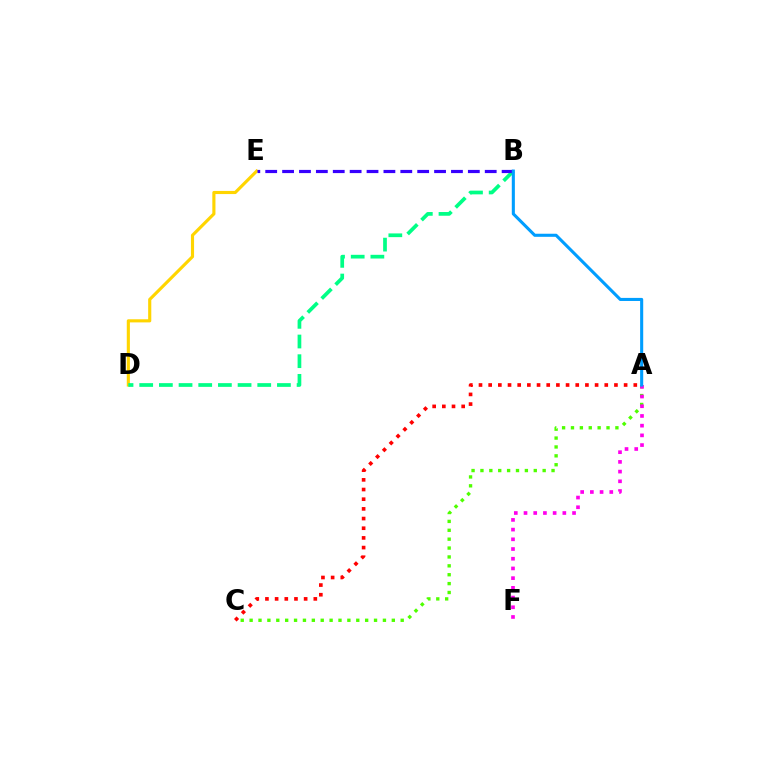{('A', 'C'): [{'color': '#4fff00', 'line_style': 'dotted', 'thickness': 2.41}, {'color': '#ff0000', 'line_style': 'dotted', 'thickness': 2.63}], ('D', 'E'): [{'color': '#ffd500', 'line_style': 'solid', 'thickness': 2.25}], ('B', 'D'): [{'color': '#00ff86', 'line_style': 'dashed', 'thickness': 2.67}], ('A', 'F'): [{'color': '#ff00ed', 'line_style': 'dotted', 'thickness': 2.64}], ('B', 'E'): [{'color': '#3700ff', 'line_style': 'dashed', 'thickness': 2.29}], ('A', 'B'): [{'color': '#009eff', 'line_style': 'solid', 'thickness': 2.22}]}